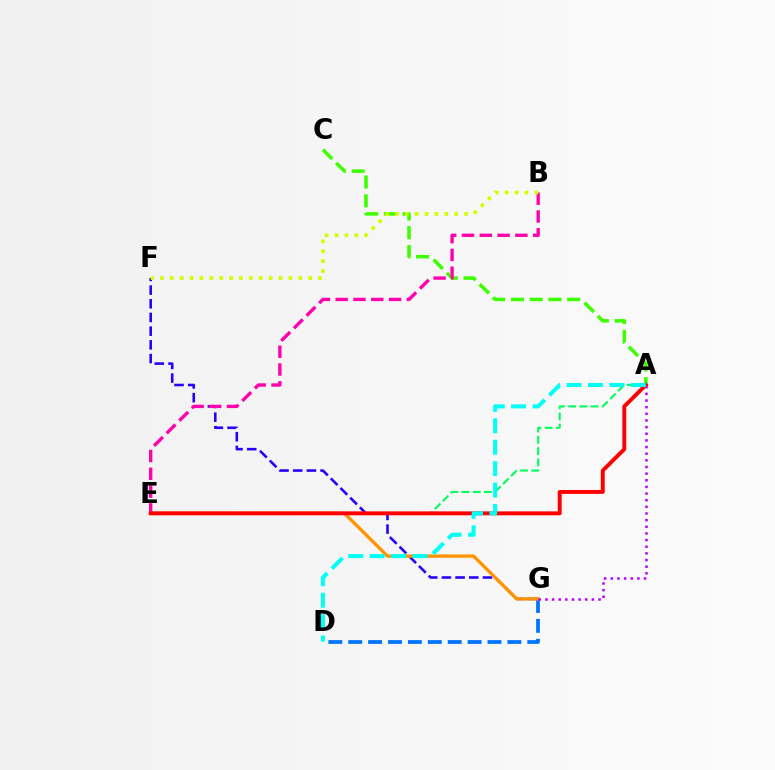{('A', 'E'): [{'color': '#00ff5c', 'line_style': 'dashed', 'thickness': 1.53}, {'color': '#ff0000', 'line_style': 'solid', 'thickness': 2.82}], ('A', 'C'): [{'color': '#3dff00', 'line_style': 'dashed', 'thickness': 2.55}], ('D', 'G'): [{'color': '#0074ff', 'line_style': 'dashed', 'thickness': 2.7}], ('F', 'G'): [{'color': '#2500ff', 'line_style': 'dashed', 'thickness': 1.86}], ('B', 'E'): [{'color': '#ff00ac', 'line_style': 'dashed', 'thickness': 2.42}], ('E', 'G'): [{'color': '#ff9400', 'line_style': 'solid', 'thickness': 2.4}], ('A', 'G'): [{'color': '#b900ff', 'line_style': 'dotted', 'thickness': 1.81}], ('B', 'F'): [{'color': '#d1ff00', 'line_style': 'dotted', 'thickness': 2.68}], ('A', 'D'): [{'color': '#00fff6', 'line_style': 'dashed', 'thickness': 2.91}]}